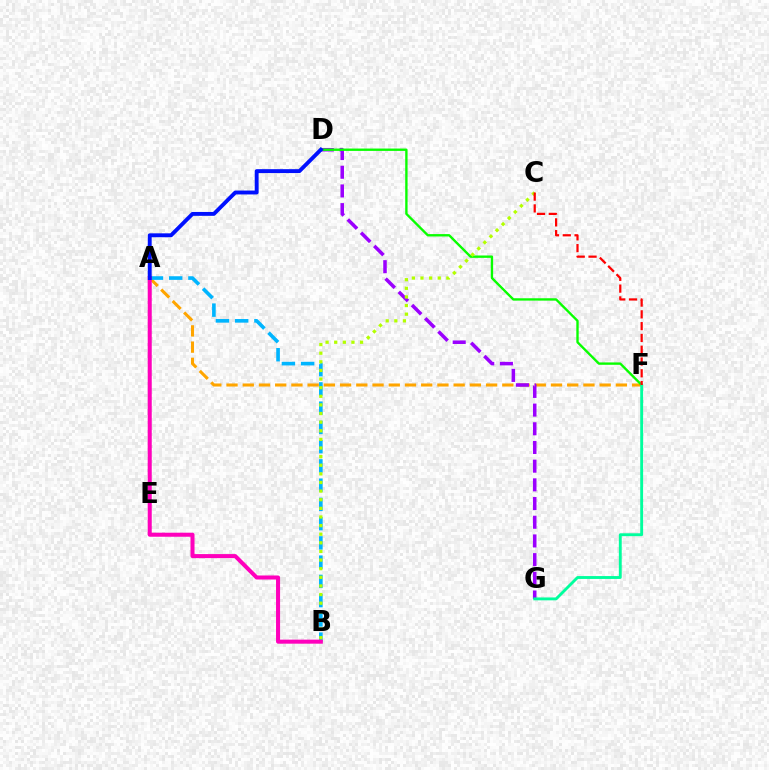{('A', 'F'): [{'color': '#ffa500', 'line_style': 'dashed', 'thickness': 2.2}], ('D', 'G'): [{'color': '#9b00ff', 'line_style': 'dashed', 'thickness': 2.54}], ('A', 'B'): [{'color': '#00b5ff', 'line_style': 'dashed', 'thickness': 2.61}, {'color': '#ff00bd', 'line_style': 'solid', 'thickness': 2.91}], ('D', 'F'): [{'color': '#08ff00', 'line_style': 'solid', 'thickness': 1.7}], ('A', 'D'): [{'color': '#0010ff', 'line_style': 'solid', 'thickness': 2.8}], ('F', 'G'): [{'color': '#00ff9d', 'line_style': 'solid', 'thickness': 2.07}], ('B', 'C'): [{'color': '#b3ff00', 'line_style': 'dotted', 'thickness': 2.34}], ('C', 'F'): [{'color': '#ff0000', 'line_style': 'dashed', 'thickness': 1.6}]}